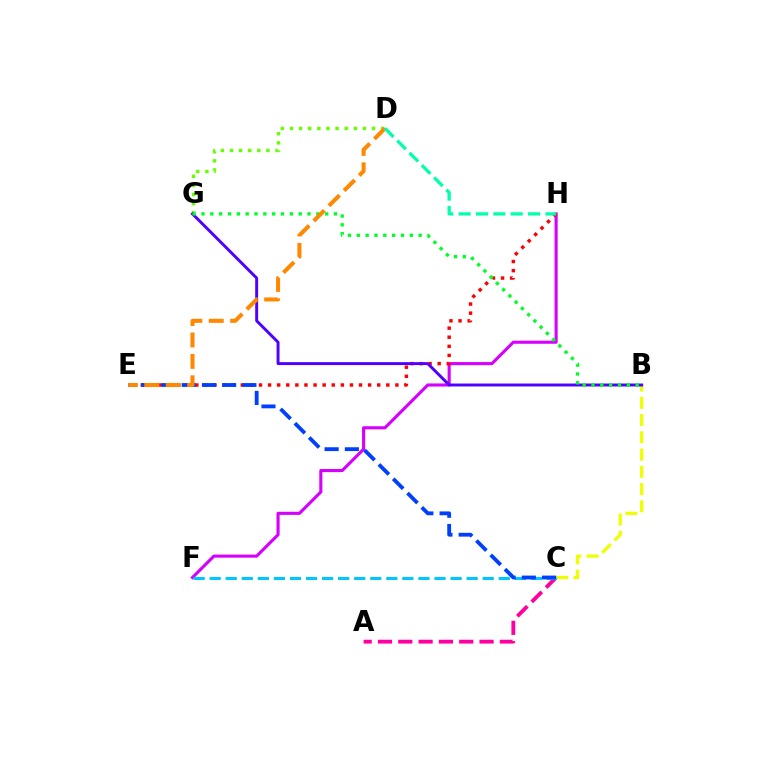{('F', 'H'): [{'color': '#d600ff', 'line_style': 'solid', 'thickness': 2.24}], ('A', 'C'): [{'color': '#ff00a0', 'line_style': 'dashed', 'thickness': 2.76}], ('B', 'C'): [{'color': '#eeff00', 'line_style': 'dashed', 'thickness': 2.35}], ('C', 'F'): [{'color': '#00c7ff', 'line_style': 'dashed', 'thickness': 2.18}], ('E', 'H'): [{'color': '#ff0000', 'line_style': 'dotted', 'thickness': 2.47}], ('C', 'E'): [{'color': '#003fff', 'line_style': 'dashed', 'thickness': 2.75}], ('D', 'G'): [{'color': '#66ff00', 'line_style': 'dotted', 'thickness': 2.48}], ('B', 'G'): [{'color': '#4f00ff', 'line_style': 'solid', 'thickness': 2.11}, {'color': '#00ff27', 'line_style': 'dotted', 'thickness': 2.4}], ('D', 'E'): [{'color': '#ff8800', 'line_style': 'dashed', 'thickness': 2.91}], ('D', 'H'): [{'color': '#00ffaf', 'line_style': 'dashed', 'thickness': 2.36}]}